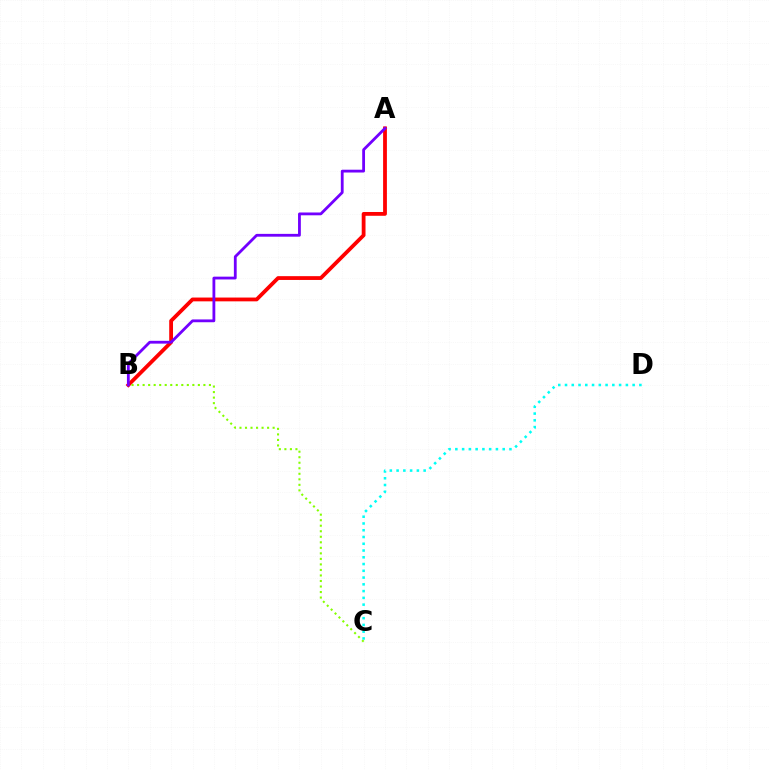{('A', 'B'): [{'color': '#ff0000', 'line_style': 'solid', 'thickness': 2.73}, {'color': '#7200ff', 'line_style': 'solid', 'thickness': 2.02}], ('C', 'D'): [{'color': '#00fff6', 'line_style': 'dotted', 'thickness': 1.84}], ('B', 'C'): [{'color': '#84ff00', 'line_style': 'dotted', 'thickness': 1.5}]}